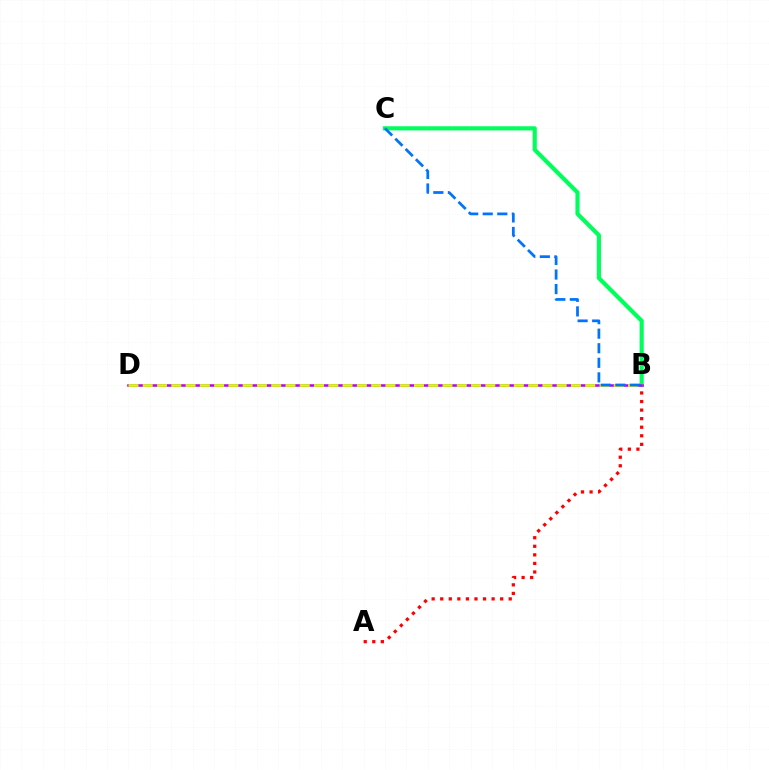{('B', 'C'): [{'color': '#00ff5c', 'line_style': 'solid', 'thickness': 2.99}, {'color': '#0074ff', 'line_style': 'dashed', 'thickness': 1.98}], ('A', 'B'): [{'color': '#ff0000', 'line_style': 'dotted', 'thickness': 2.33}], ('B', 'D'): [{'color': '#b900ff', 'line_style': 'solid', 'thickness': 1.83}, {'color': '#d1ff00', 'line_style': 'dashed', 'thickness': 1.94}]}